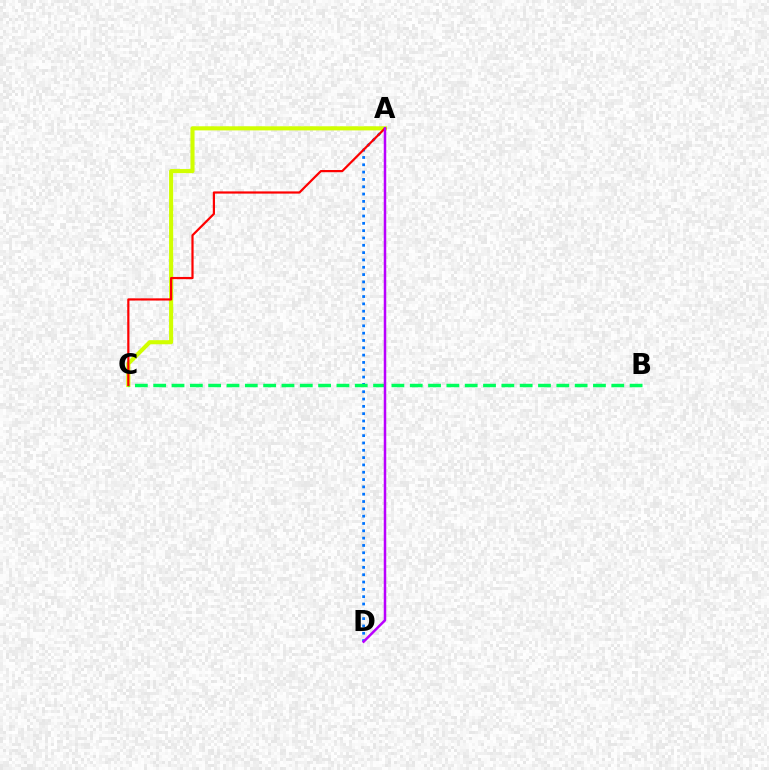{('A', 'D'): [{'color': '#0074ff', 'line_style': 'dotted', 'thickness': 1.99}, {'color': '#b900ff', 'line_style': 'solid', 'thickness': 1.8}], ('A', 'C'): [{'color': '#d1ff00', 'line_style': 'solid', 'thickness': 2.95}, {'color': '#ff0000', 'line_style': 'solid', 'thickness': 1.59}], ('B', 'C'): [{'color': '#00ff5c', 'line_style': 'dashed', 'thickness': 2.49}]}